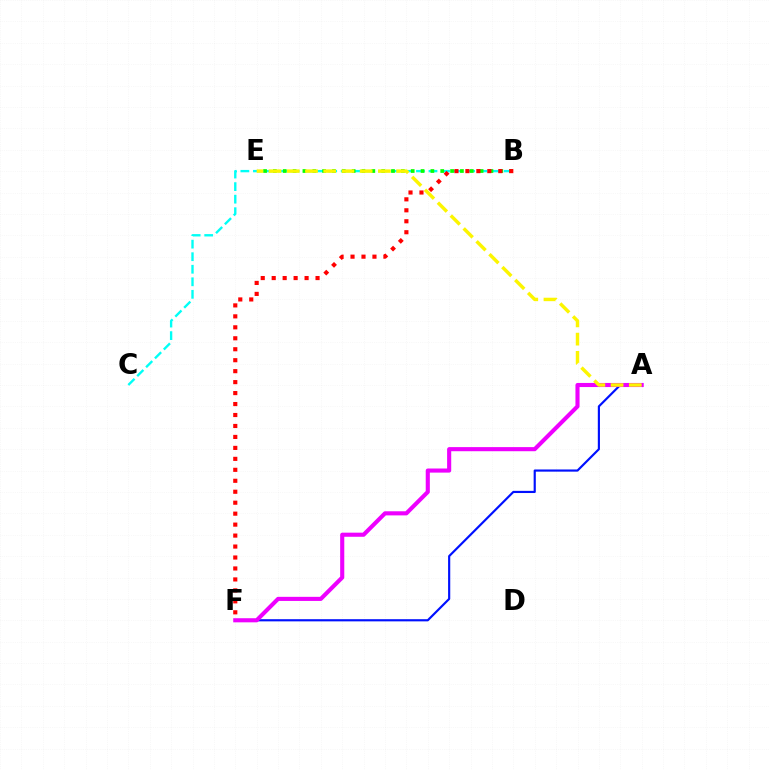{('B', 'C'): [{'color': '#00fff6', 'line_style': 'dashed', 'thickness': 1.7}], ('A', 'F'): [{'color': '#0010ff', 'line_style': 'solid', 'thickness': 1.56}, {'color': '#ee00ff', 'line_style': 'solid', 'thickness': 2.96}], ('B', 'E'): [{'color': '#08ff00', 'line_style': 'dotted', 'thickness': 2.67}], ('A', 'E'): [{'color': '#fcf500', 'line_style': 'dashed', 'thickness': 2.48}], ('B', 'F'): [{'color': '#ff0000', 'line_style': 'dotted', 'thickness': 2.98}]}